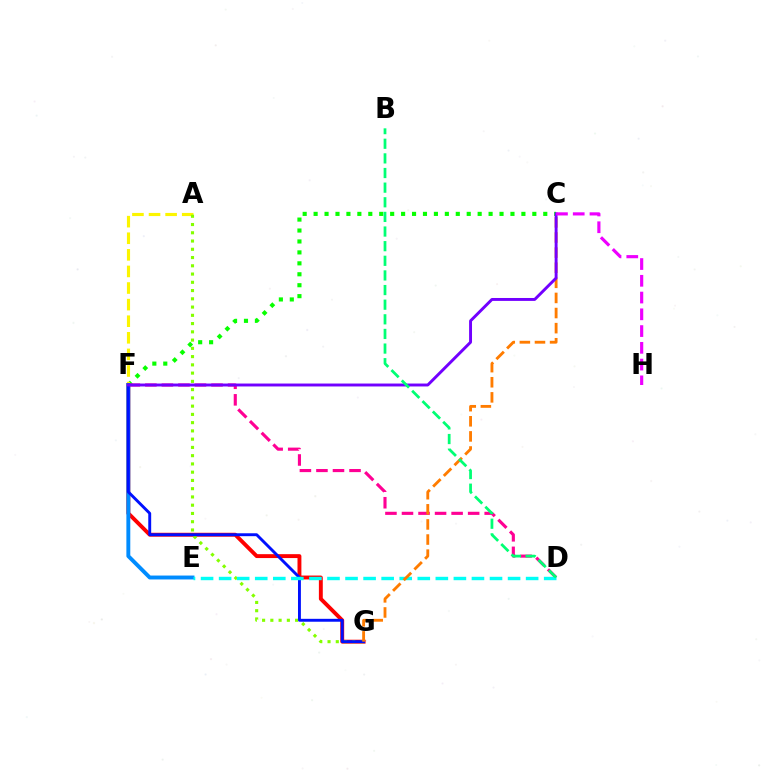{('C', 'F'): [{'color': '#08ff00', 'line_style': 'dotted', 'thickness': 2.97}, {'color': '#7200ff', 'line_style': 'solid', 'thickness': 2.1}], ('F', 'G'): [{'color': '#ff0000', 'line_style': 'solid', 'thickness': 2.81}, {'color': '#0010ff', 'line_style': 'solid', 'thickness': 2.09}], ('D', 'F'): [{'color': '#ff0094', 'line_style': 'dashed', 'thickness': 2.25}], ('A', 'F'): [{'color': '#fcf500', 'line_style': 'dashed', 'thickness': 2.25}], ('E', 'F'): [{'color': '#008cff', 'line_style': 'solid', 'thickness': 2.81}], ('A', 'G'): [{'color': '#84ff00', 'line_style': 'dotted', 'thickness': 2.24}], ('D', 'E'): [{'color': '#00fff6', 'line_style': 'dashed', 'thickness': 2.45}], ('C', 'G'): [{'color': '#ff7c00', 'line_style': 'dashed', 'thickness': 2.05}], ('C', 'H'): [{'color': '#ee00ff', 'line_style': 'dashed', 'thickness': 2.28}], ('B', 'D'): [{'color': '#00ff74', 'line_style': 'dashed', 'thickness': 1.99}]}